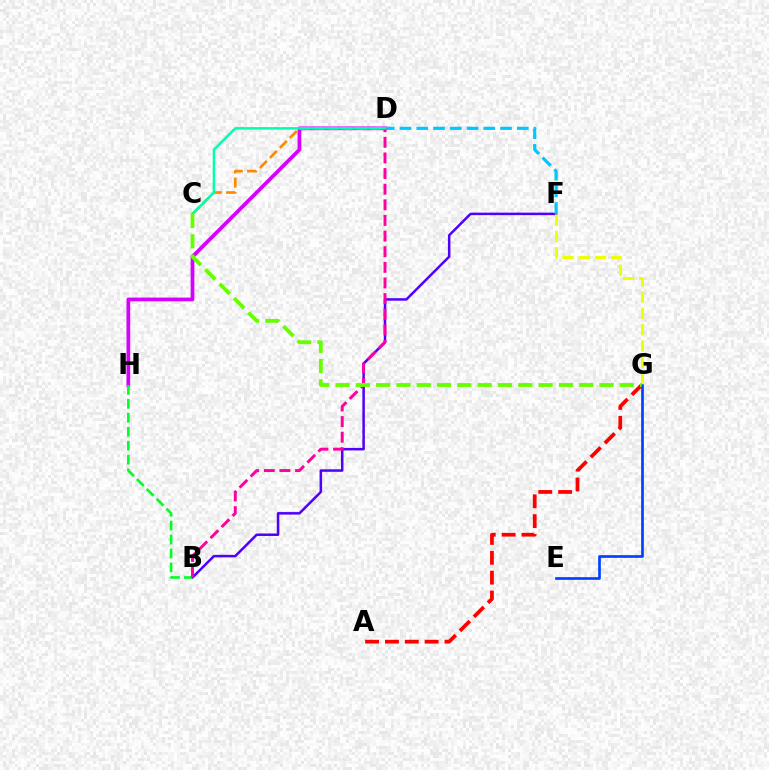{('D', 'H'): [{'color': '#d600ff', 'line_style': 'solid', 'thickness': 2.69}], ('C', 'D'): [{'color': '#ff8800', 'line_style': 'dashed', 'thickness': 1.92}, {'color': '#00ffaf', 'line_style': 'solid', 'thickness': 1.78}], ('B', 'F'): [{'color': '#4f00ff', 'line_style': 'solid', 'thickness': 1.8}], ('A', 'G'): [{'color': '#ff0000', 'line_style': 'dashed', 'thickness': 2.7}], ('D', 'F'): [{'color': '#00c7ff', 'line_style': 'dashed', 'thickness': 2.28}], ('B', 'H'): [{'color': '#00ff27', 'line_style': 'dashed', 'thickness': 1.89}], ('B', 'D'): [{'color': '#ff00a0', 'line_style': 'dashed', 'thickness': 2.12}], ('E', 'G'): [{'color': '#003fff', 'line_style': 'solid', 'thickness': 1.93}], ('F', 'G'): [{'color': '#eeff00', 'line_style': 'dashed', 'thickness': 2.21}], ('C', 'G'): [{'color': '#66ff00', 'line_style': 'dashed', 'thickness': 2.76}]}